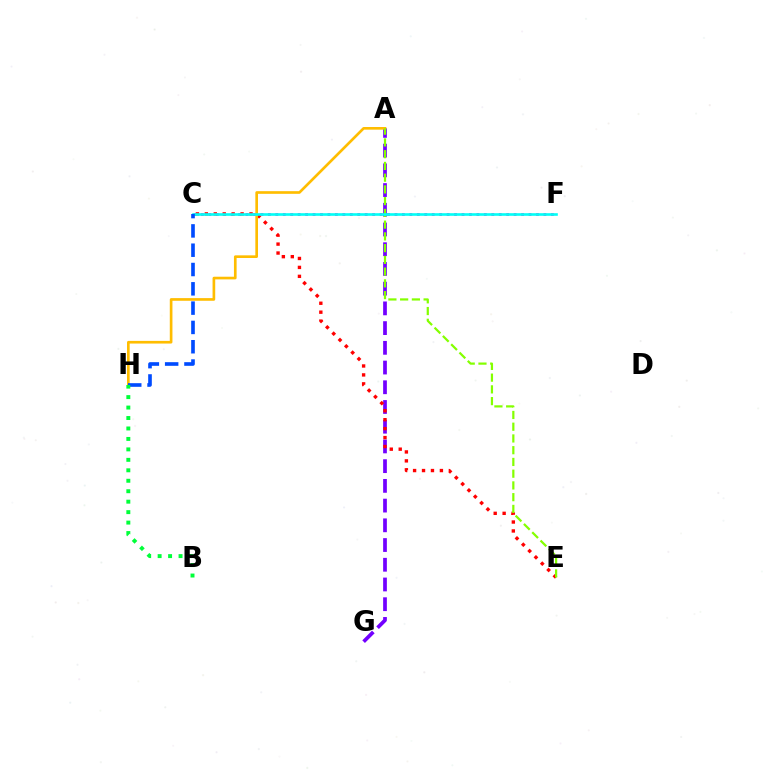{('C', 'F'): [{'color': '#ff00cf', 'line_style': 'dotted', 'thickness': 2.02}, {'color': '#00fff6', 'line_style': 'solid', 'thickness': 1.89}], ('A', 'G'): [{'color': '#7200ff', 'line_style': 'dashed', 'thickness': 2.68}], ('C', 'E'): [{'color': '#ff0000', 'line_style': 'dotted', 'thickness': 2.43}], ('A', 'H'): [{'color': '#ffbd00', 'line_style': 'solid', 'thickness': 1.92}], ('A', 'E'): [{'color': '#84ff00', 'line_style': 'dashed', 'thickness': 1.6}], ('C', 'H'): [{'color': '#004bff', 'line_style': 'dashed', 'thickness': 2.62}], ('B', 'H'): [{'color': '#00ff39', 'line_style': 'dotted', 'thickness': 2.84}]}